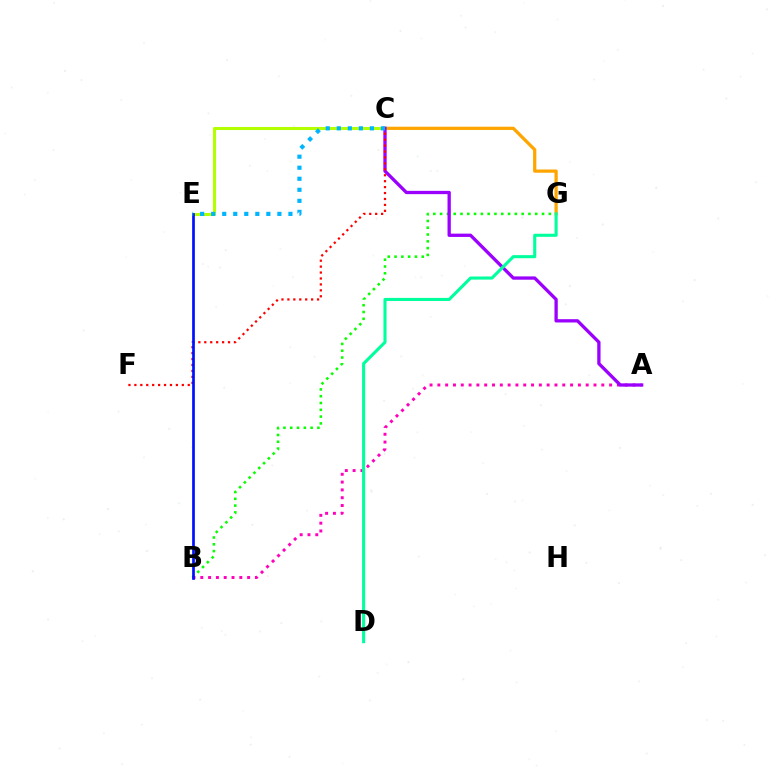{('C', 'G'): [{'color': '#ffa500', 'line_style': 'solid', 'thickness': 2.33}], ('B', 'G'): [{'color': '#08ff00', 'line_style': 'dotted', 'thickness': 1.85}], ('C', 'E'): [{'color': '#b3ff00', 'line_style': 'solid', 'thickness': 2.2}, {'color': '#00b5ff', 'line_style': 'dotted', 'thickness': 3.0}], ('A', 'B'): [{'color': '#ff00bd', 'line_style': 'dotted', 'thickness': 2.12}], ('A', 'C'): [{'color': '#9b00ff', 'line_style': 'solid', 'thickness': 2.38}], ('C', 'F'): [{'color': '#ff0000', 'line_style': 'dotted', 'thickness': 1.61}], ('B', 'E'): [{'color': '#0010ff', 'line_style': 'solid', 'thickness': 1.95}], ('D', 'G'): [{'color': '#00ff9d', 'line_style': 'solid', 'thickness': 2.22}]}